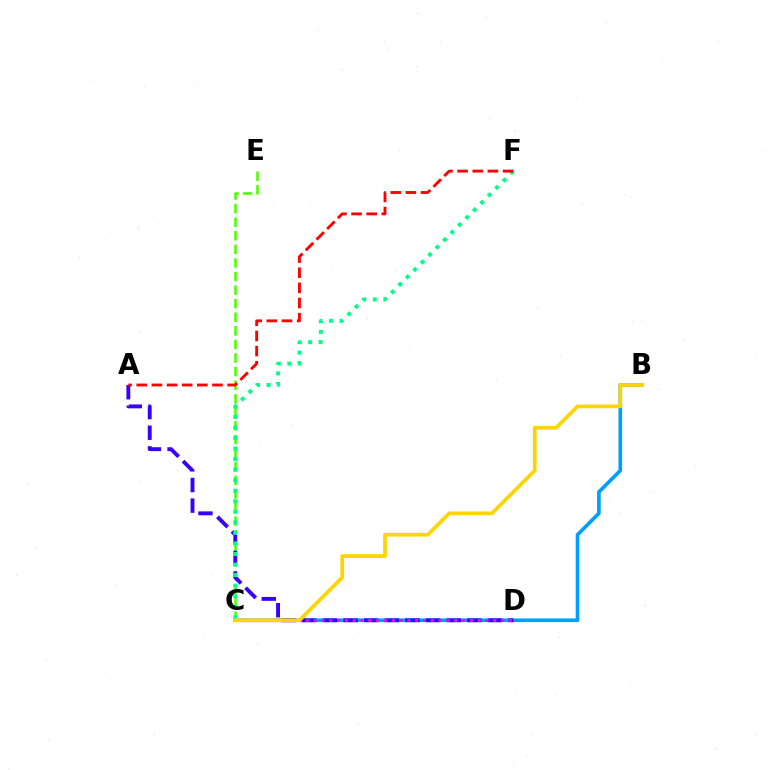{('B', 'C'): [{'color': '#009eff', 'line_style': 'solid', 'thickness': 2.62}, {'color': '#ffd500', 'line_style': 'solid', 'thickness': 2.68}], ('C', 'E'): [{'color': '#4fff00', 'line_style': 'dashed', 'thickness': 1.85}], ('A', 'D'): [{'color': '#3700ff', 'line_style': 'dashed', 'thickness': 2.8}], ('C', 'D'): [{'color': '#ff00ed', 'line_style': 'dotted', 'thickness': 2.12}], ('C', 'F'): [{'color': '#00ff86', 'line_style': 'dotted', 'thickness': 2.86}], ('A', 'F'): [{'color': '#ff0000', 'line_style': 'dashed', 'thickness': 2.06}]}